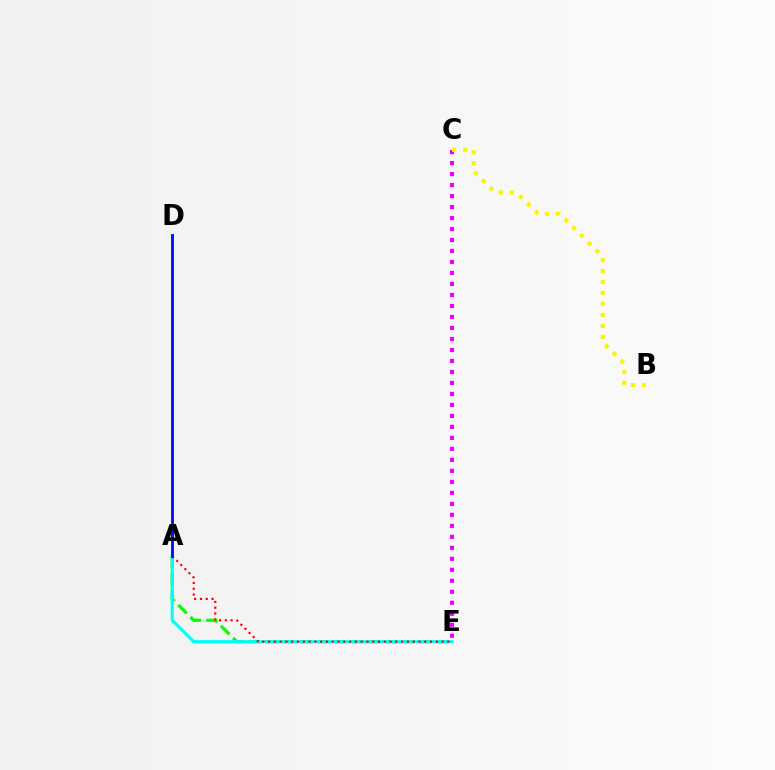{('A', 'E'): [{'color': '#08ff00', 'line_style': 'dashed', 'thickness': 2.32}, {'color': '#00fff6', 'line_style': 'solid', 'thickness': 2.21}, {'color': '#ff0000', 'line_style': 'dotted', 'thickness': 1.57}], ('C', 'E'): [{'color': '#ee00ff', 'line_style': 'dotted', 'thickness': 2.99}], ('B', 'C'): [{'color': '#fcf500', 'line_style': 'dotted', 'thickness': 2.98}], ('A', 'D'): [{'color': '#0010ff', 'line_style': 'solid', 'thickness': 2.07}]}